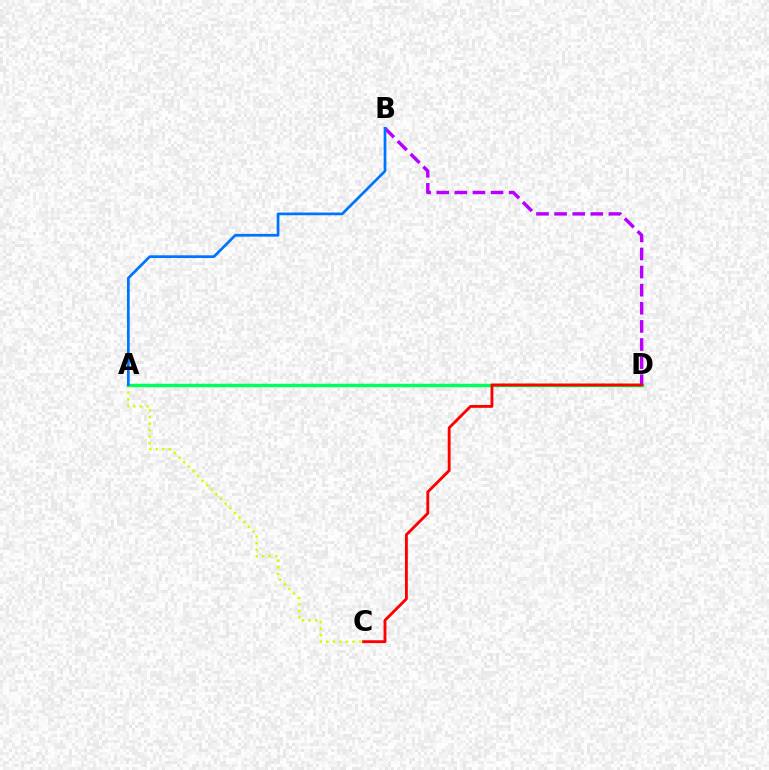{('A', 'D'): [{'color': '#00ff5c', 'line_style': 'solid', 'thickness': 2.49}], ('A', 'C'): [{'color': '#d1ff00', 'line_style': 'dotted', 'thickness': 1.77}], ('B', 'D'): [{'color': '#b900ff', 'line_style': 'dashed', 'thickness': 2.46}], ('A', 'B'): [{'color': '#0074ff', 'line_style': 'solid', 'thickness': 1.96}], ('C', 'D'): [{'color': '#ff0000', 'line_style': 'solid', 'thickness': 2.06}]}